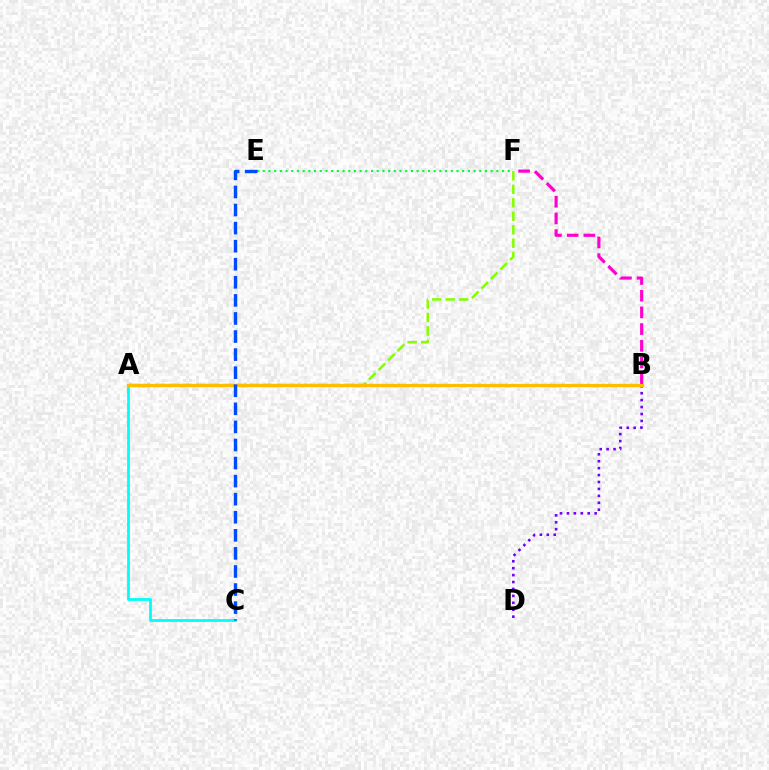{('A', 'B'): [{'color': '#ff0000', 'line_style': 'solid', 'thickness': 1.84}, {'color': '#ffbd00', 'line_style': 'solid', 'thickness': 2.38}], ('A', 'C'): [{'color': '#00fff6', 'line_style': 'solid', 'thickness': 2.0}], ('E', 'F'): [{'color': '#00ff39', 'line_style': 'dotted', 'thickness': 1.55}], ('B', 'F'): [{'color': '#ff00cf', 'line_style': 'dashed', 'thickness': 2.27}], ('A', 'F'): [{'color': '#84ff00', 'line_style': 'dashed', 'thickness': 1.83}], ('B', 'D'): [{'color': '#7200ff', 'line_style': 'dotted', 'thickness': 1.88}], ('C', 'E'): [{'color': '#004bff', 'line_style': 'dashed', 'thickness': 2.46}]}